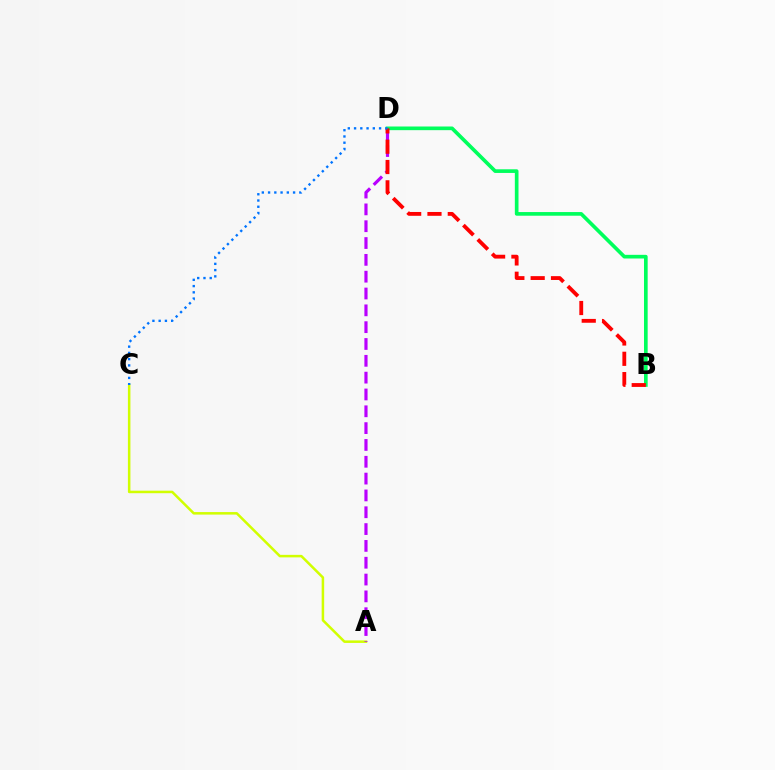{('A', 'C'): [{'color': '#d1ff00', 'line_style': 'solid', 'thickness': 1.81}], ('A', 'D'): [{'color': '#b900ff', 'line_style': 'dashed', 'thickness': 2.29}], ('B', 'D'): [{'color': '#00ff5c', 'line_style': 'solid', 'thickness': 2.63}, {'color': '#ff0000', 'line_style': 'dashed', 'thickness': 2.76}], ('C', 'D'): [{'color': '#0074ff', 'line_style': 'dotted', 'thickness': 1.7}]}